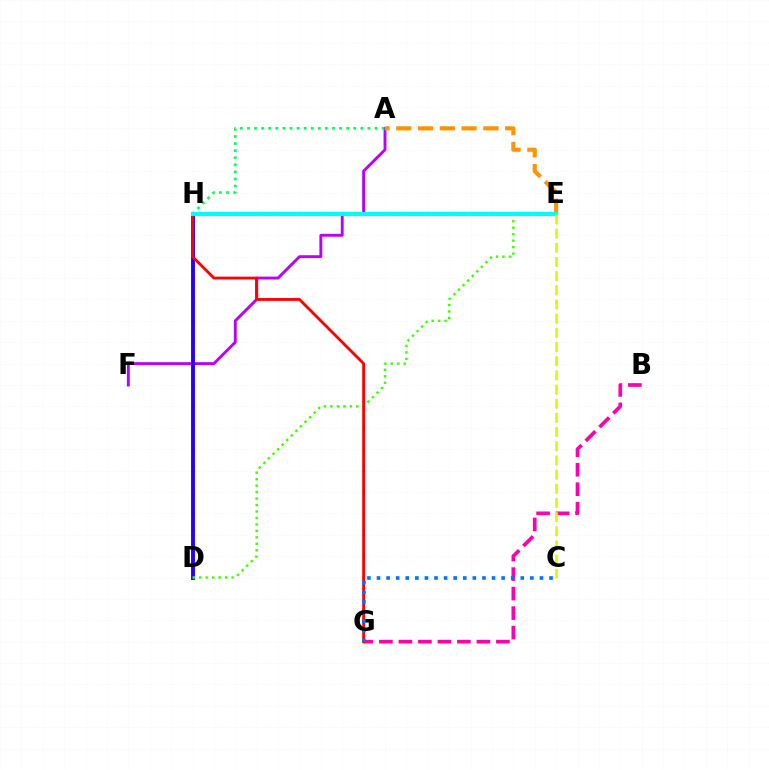{('A', 'F'): [{'color': '#b900ff', 'line_style': 'solid', 'thickness': 2.08}], ('A', 'E'): [{'color': '#ff9400', 'line_style': 'dashed', 'thickness': 2.96}], ('D', 'H'): [{'color': '#2500ff', 'line_style': 'solid', 'thickness': 2.8}], ('B', 'G'): [{'color': '#ff00ac', 'line_style': 'dashed', 'thickness': 2.65}], ('D', 'E'): [{'color': '#3dff00', 'line_style': 'dotted', 'thickness': 1.76}], ('G', 'H'): [{'color': '#ff0000', 'line_style': 'solid', 'thickness': 2.04}], ('A', 'H'): [{'color': '#00ff5c', 'line_style': 'dotted', 'thickness': 1.93}], ('E', 'H'): [{'color': '#00fff6', 'line_style': 'solid', 'thickness': 2.97}], ('C', 'E'): [{'color': '#d1ff00', 'line_style': 'dashed', 'thickness': 1.93}], ('C', 'G'): [{'color': '#0074ff', 'line_style': 'dotted', 'thickness': 2.6}]}